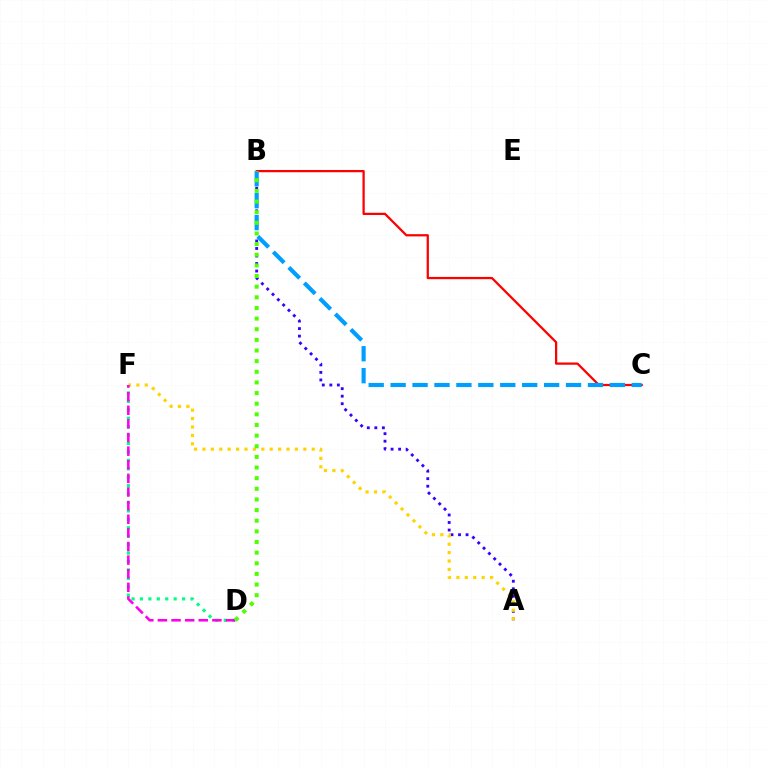{('A', 'B'): [{'color': '#3700ff', 'line_style': 'dotted', 'thickness': 2.04}], ('B', 'C'): [{'color': '#ff0000', 'line_style': 'solid', 'thickness': 1.62}, {'color': '#009eff', 'line_style': 'dashed', 'thickness': 2.98}], ('A', 'F'): [{'color': '#ffd500', 'line_style': 'dotted', 'thickness': 2.28}], ('D', 'F'): [{'color': '#00ff86', 'line_style': 'dotted', 'thickness': 2.29}, {'color': '#ff00ed', 'line_style': 'dashed', 'thickness': 1.85}], ('B', 'D'): [{'color': '#4fff00', 'line_style': 'dotted', 'thickness': 2.89}]}